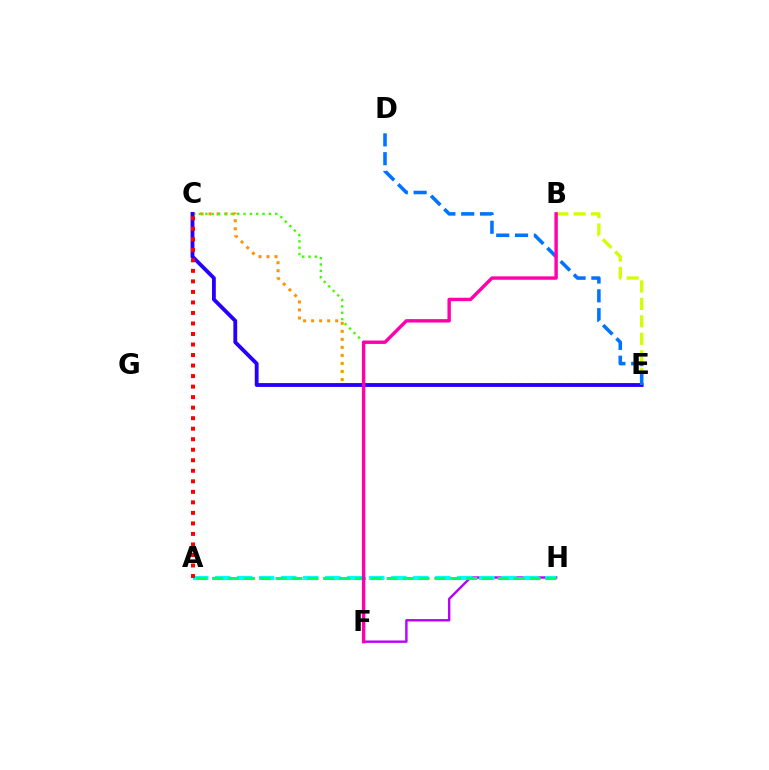{('C', 'E'): [{'color': '#ff9400', 'line_style': 'dotted', 'thickness': 2.18}, {'color': '#2500ff', 'line_style': 'solid', 'thickness': 2.76}], ('B', 'E'): [{'color': '#d1ff00', 'line_style': 'dashed', 'thickness': 2.37}], ('C', 'F'): [{'color': '#3dff00', 'line_style': 'dotted', 'thickness': 1.73}], ('F', 'H'): [{'color': '#b900ff', 'line_style': 'solid', 'thickness': 1.73}], ('D', 'E'): [{'color': '#0074ff', 'line_style': 'dashed', 'thickness': 2.55}], ('A', 'H'): [{'color': '#00fff6', 'line_style': 'dashed', 'thickness': 2.99}, {'color': '#00ff5c', 'line_style': 'dashed', 'thickness': 2.16}], ('B', 'F'): [{'color': '#ff00ac', 'line_style': 'solid', 'thickness': 2.45}], ('A', 'C'): [{'color': '#ff0000', 'line_style': 'dotted', 'thickness': 2.86}]}